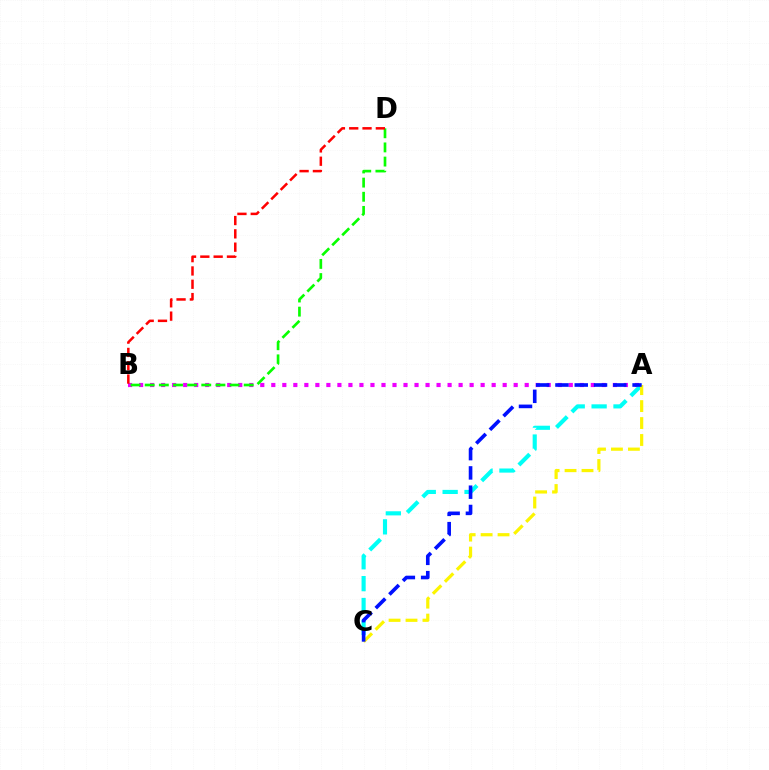{('A', 'B'): [{'color': '#ee00ff', 'line_style': 'dotted', 'thickness': 2.99}], ('A', 'C'): [{'color': '#00fff6', 'line_style': 'dashed', 'thickness': 2.97}, {'color': '#fcf500', 'line_style': 'dashed', 'thickness': 2.3}, {'color': '#0010ff', 'line_style': 'dashed', 'thickness': 2.62}], ('B', 'D'): [{'color': '#08ff00', 'line_style': 'dashed', 'thickness': 1.92}, {'color': '#ff0000', 'line_style': 'dashed', 'thickness': 1.81}]}